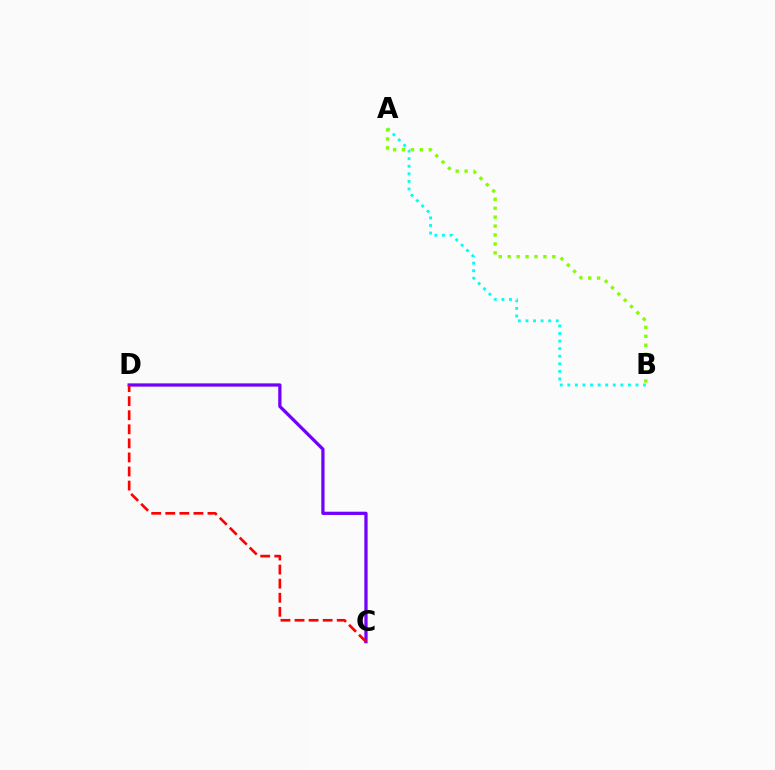{('C', 'D'): [{'color': '#7200ff', 'line_style': 'solid', 'thickness': 2.34}, {'color': '#ff0000', 'line_style': 'dashed', 'thickness': 1.91}], ('A', 'B'): [{'color': '#00fff6', 'line_style': 'dotted', 'thickness': 2.06}, {'color': '#84ff00', 'line_style': 'dotted', 'thickness': 2.43}]}